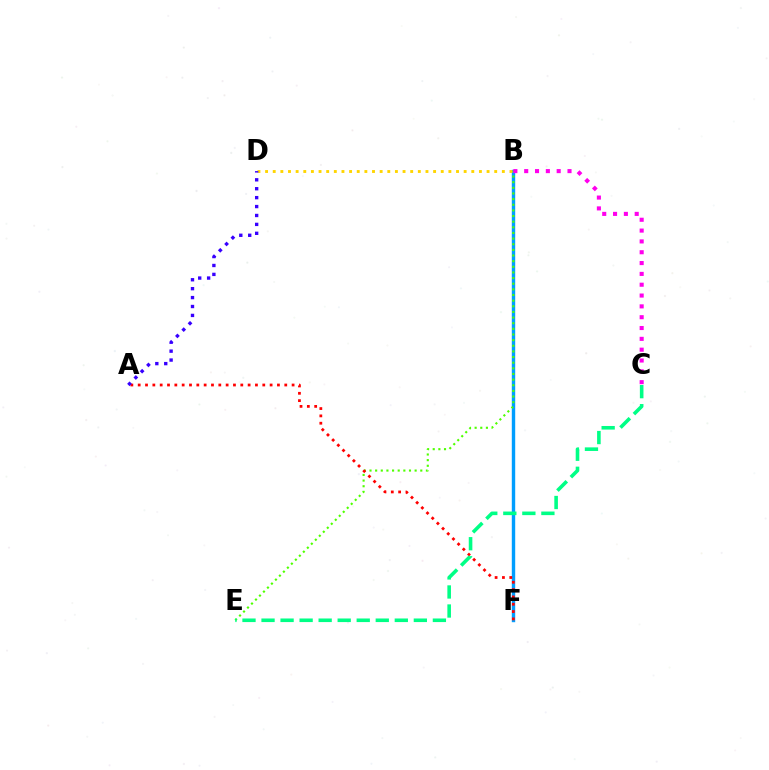{('B', 'F'): [{'color': '#009eff', 'line_style': 'solid', 'thickness': 2.45}], ('B', 'E'): [{'color': '#4fff00', 'line_style': 'dotted', 'thickness': 1.53}], ('B', 'D'): [{'color': '#ffd500', 'line_style': 'dotted', 'thickness': 2.08}], ('A', 'F'): [{'color': '#ff0000', 'line_style': 'dotted', 'thickness': 1.99}], ('B', 'C'): [{'color': '#ff00ed', 'line_style': 'dotted', 'thickness': 2.94}], ('A', 'D'): [{'color': '#3700ff', 'line_style': 'dotted', 'thickness': 2.42}], ('C', 'E'): [{'color': '#00ff86', 'line_style': 'dashed', 'thickness': 2.59}]}